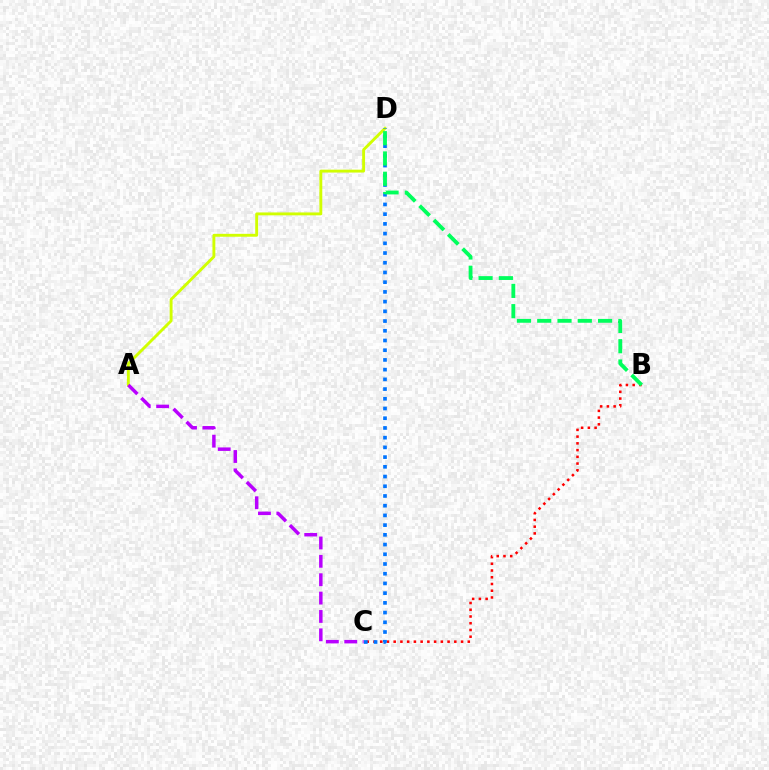{('A', 'D'): [{'color': '#d1ff00', 'line_style': 'solid', 'thickness': 2.08}], ('B', 'C'): [{'color': '#ff0000', 'line_style': 'dotted', 'thickness': 1.83}], ('C', 'D'): [{'color': '#0074ff', 'line_style': 'dotted', 'thickness': 2.64}], ('B', 'D'): [{'color': '#00ff5c', 'line_style': 'dashed', 'thickness': 2.76}], ('A', 'C'): [{'color': '#b900ff', 'line_style': 'dashed', 'thickness': 2.5}]}